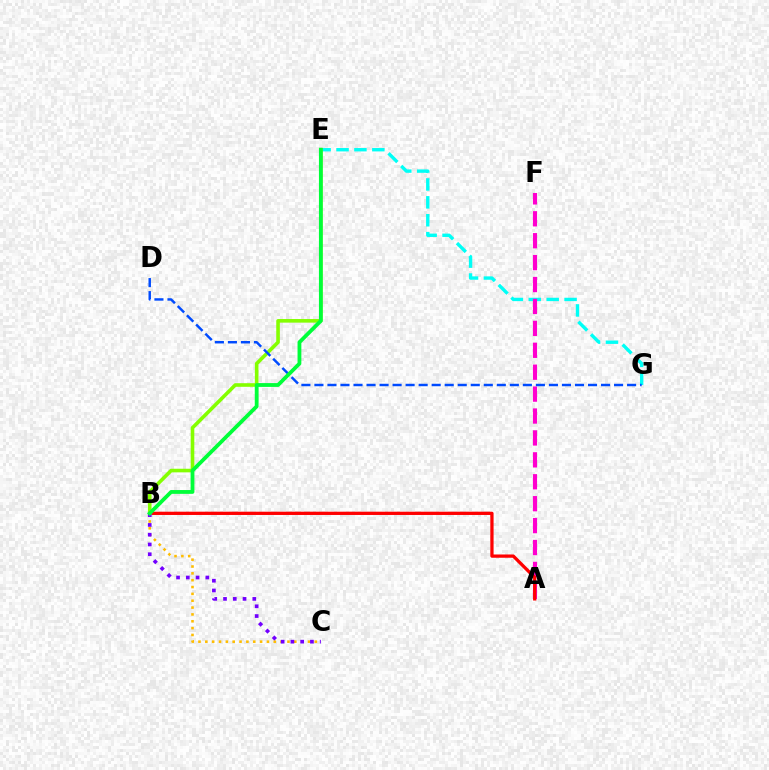{('E', 'G'): [{'color': '#00fff6', 'line_style': 'dashed', 'thickness': 2.43}], ('A', 'F'): [{'color': '#ff00cf', 'line_style': 'dashed', 'thickness': 2.98}], ('B', 'C'): [{'color': '#ffbd00', 'line_style': 'dotted', 'thickness': 1.86}, {'color': '#7200ff', 'line_style': 'dotted', 'thickness': 2.65}], ('A', 'B'): [{'color': '#ff0000', 'line_style': 'solid', 'thickness': 2.35}], ('B', 'E'): [{'color': '#84ff00', 'line_style': 'solid', 'thickness': 2.6}, {'color': '#00ff39', 'line_style': 'solid', 'thickness': 2.74}], ('D', 'G'): [{'color': '#004bff', 'line_style': 'dashed', 'thickness': 1.77}]}